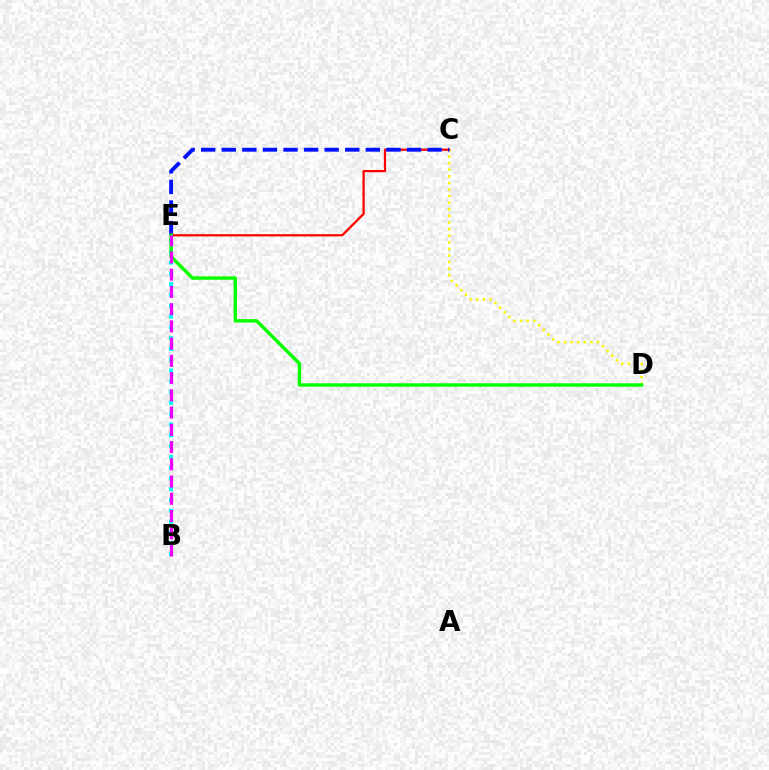{('B', 'E'): [{'color': '#00fff6', 'line_style': 'dotted', 'thickness': 2.93}, {'color': '#ee00ff', 'line_style': 'dashed', 'thickness': 2.34}], ('C', 'D'): [{'color': '#fcf500', 'line_style': 'dotted', 'thickness': 1.79}], ('C', 'E'): [{'color': '#ff0000', 'line_style': 'solid', 'thickness': 1.62}, {'color': '#0010ff', 'line_style': 'dashed', 'thickness': 2.8}], ('D', 'E'): [{'color': '#08ff00', 'line_style': 'solid', 'thickness': 2.46}]}